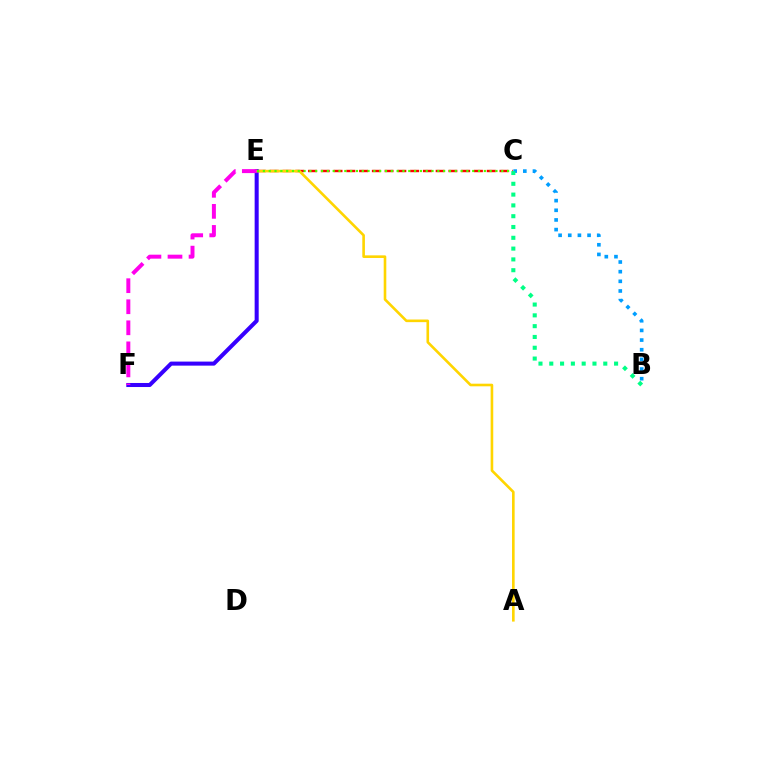{('C', 'E'): [{'color': '#ff0000', 'line_style': 'dashed', 'thickness': 1.73}, {'color': '#4fff00', 'line_style': 'dotted', 'thickness': 1.58}], ('E', 'F'): [{'color': '#3700ff', 'line_style': 'solid', 'thickness': 2.91}, {'color': '#ff00ed', 'line_style': 'dashed', 'thickness': 2.86}], ('A', 'E'): [{'color': '#ffd500', 'line_style': 'solid', 'thickness': 1.89}], ('B', 'C'): [{'color': '#009eff', 'line_style': 'dotted', 'thickness': 2.62}, {'color': '#00ff86', 'line_style': 'dotted', 'thickness': 2.93}]}